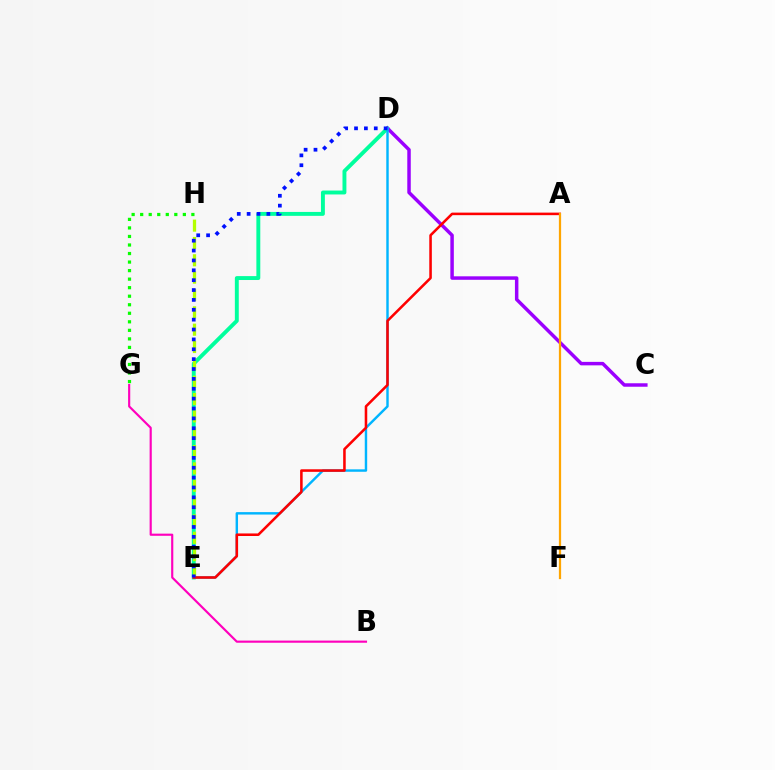{('D', 'E'): [{'color': '#00ff9d', 'line_style': 'solid', 'thickness': 2.81}, {'color': '#00b5ff', 'line_style': 'solid', 'thickness': 1.75}, {'color': '#0010ff', 'line_style': 'dotted', 'thickness': 2.68}], ('C', 'D'): [{'color': '#9b00ff', 'line_style': 'solid', 'thickness': 2.5}], ('G', 'H'): [{'color': '#08ff00', 'line_style': 'dotted', 'thickness': 2.32}], ('E', 'H'): [{'color': '#b3ff00', 'line_style': 'dashed', 'thickness': 2.36}], ('B', 'G'): [{'color': '#ff00bd', 'line_style': 'solid', 'thickness': 1.55}], ('A', 'E'): [{'color': '#ff0000', 'line_style': 'solid', 'thickness': 1.84}], ('A', 'F'): [{'color': '#ffa500', 'line_style': 'solid', 'thickness': 1.61}]}